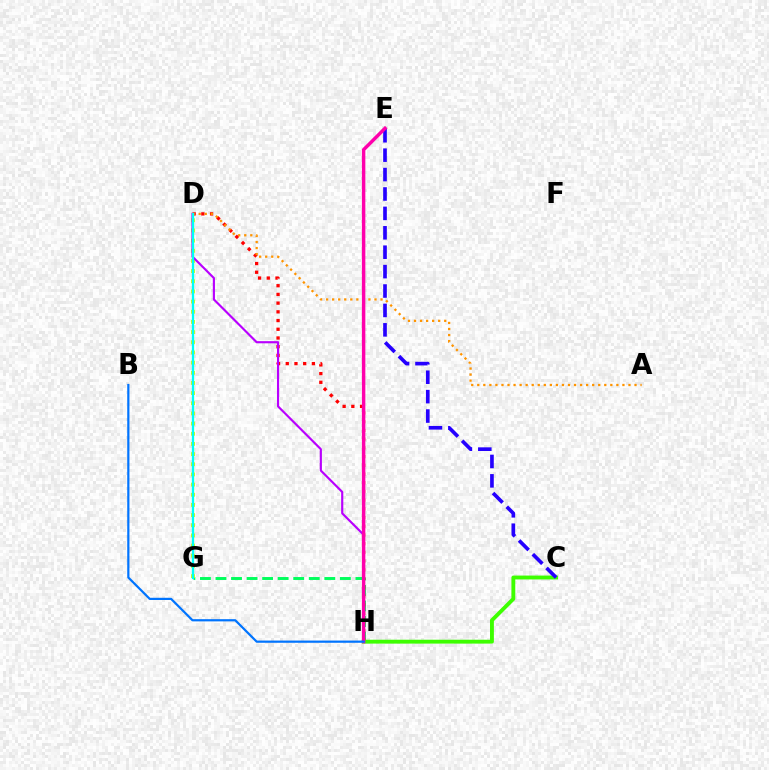{('G', 'H'): [{'color': '#00ff5c', 'line_style': 'dashed', 'thickness': 2.11}], ('D', 'H'): [{'color': '#ff0000', 'line_style': 'dotted', 'thickness': 2.37}, {'color': '#b900ff', 'line_style': 'solid', 'thickness': 1.55}], ('A', 'D'): [{'color': '#ff9400', 'line_style': 'dotted', 'thickness': 1.64}], ('D', 'G'): [{'color': '#d1ff00', 'line_style': 'dotted', 'thickness': 2.76}, {'color': '#00fff6', 'line_style': 'solid', 'thickness': 1.65}], ('C', 'H'): [{'color': '#3dff00', 'line_style': 'solid', 'thickness': 2.79}], ('C', 'E'): [{'color': '#2500ff', 'line_style': 'dashed', 'thickness': 2.64}], ('E', 'H'): [{'color': '#ff00ac', 'line_style': 'solid', 'thickness': 2.48}], ('B', 'H'): [{'color': '#0074ff', 'line_style': 'solid', 'thickness': 1.59}]}